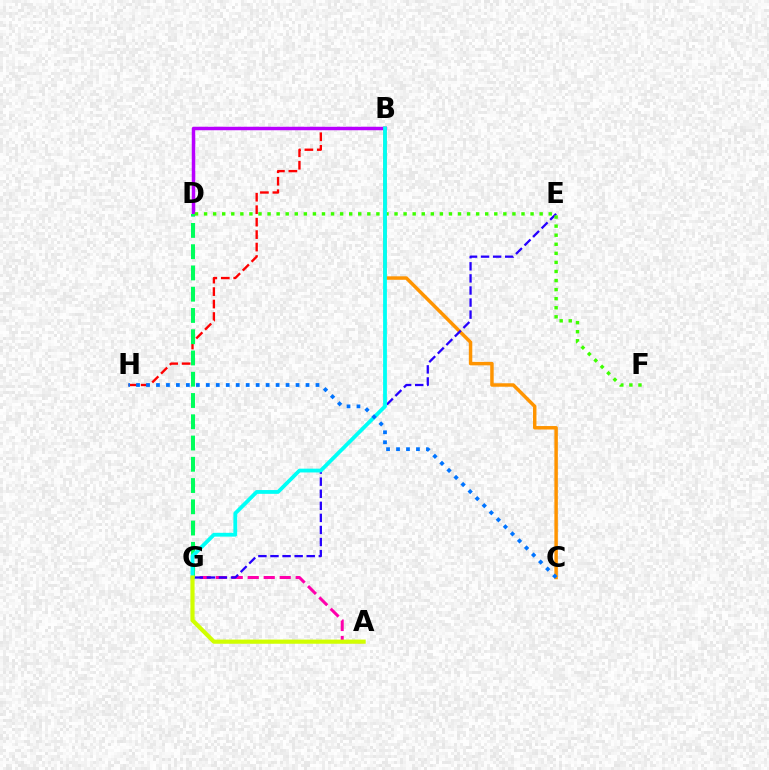{('A', 'G'): [{'color': '#ff00ac', 'line_style': 'dashed', 'thickness': 2.17}, {'color': '#d1ff00', 'line_style': 'solid', 'thickness': 3.0}], ('B', 'C'): [{'color': '#ff9400', 'line_style': 'solid', 'thickness': 2.5}], ('B', 'H'): [{'color': '#ff0000', 'line_style': 'dashed', 'thickness': 1.69}], ('E', 'G'): [{'color': '#2500ff', 'line_style': 'dashed', 'thickness': 1.64}], ('B', 'D'): [{'color': '#b900ff', 'line_style': 'solid', 'thickness': 2.5}], ('D', 'G'): [{'color': '#00ff5c', 'line_style': 'dashed', 'thickness': 2.89}], ('D', 'F'): [{'color': '#3dff00', 'line_style': 'dotted', 'thickness': 2.46}], ('B', 'G'): [{'color': '#00fff6', 'line_style': 'solid', 'thickness': 2.73}], ('C', 'H'): [{'color': '#0074ff', 'line_style': 'dotted', 'thickness': 2.71}]}